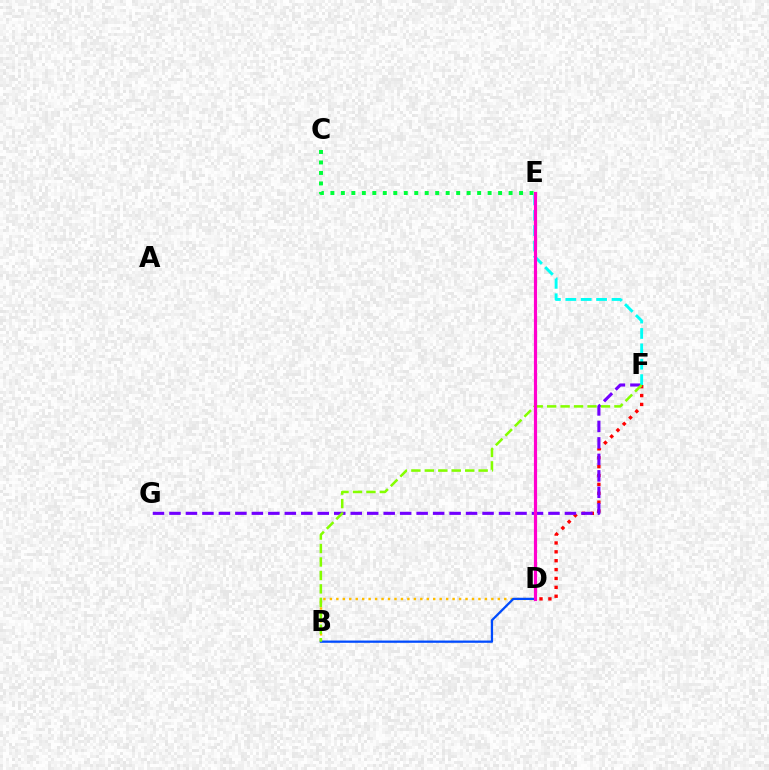{('C', 'E'): [{'color': '#00ff39', 'line_style': 'dotted', 'thickness': 2.85}], ('D', 'F'): [{'color': '#ff0000', 'line_style': 'dotted', 'thickness': 2.41}], ('F', 'G'): [{'color': '#7200ff', 'line_style': 'dashed', 'thickness': 2.24}], ('B', 'D'): [{'color': '#ffbd00', 'line_style': 'dotted', 'thickness': 1.75}, {'color': '#004bff', 'line_style': 'solid', 'thickness': 1.63}], ('E', 'F'): [{'color': '#00fff6', 'line_style': 'dashed', 'thickness': 2.09}], ('B', 'F'): [{'color': '#84ff00', 'line_style': 'dashed', 'thickness': 1.83}], ('D', 'E'): [{'color': '#ff00cf', 'line_style': 'solid', 'thickness': 2.29}]}